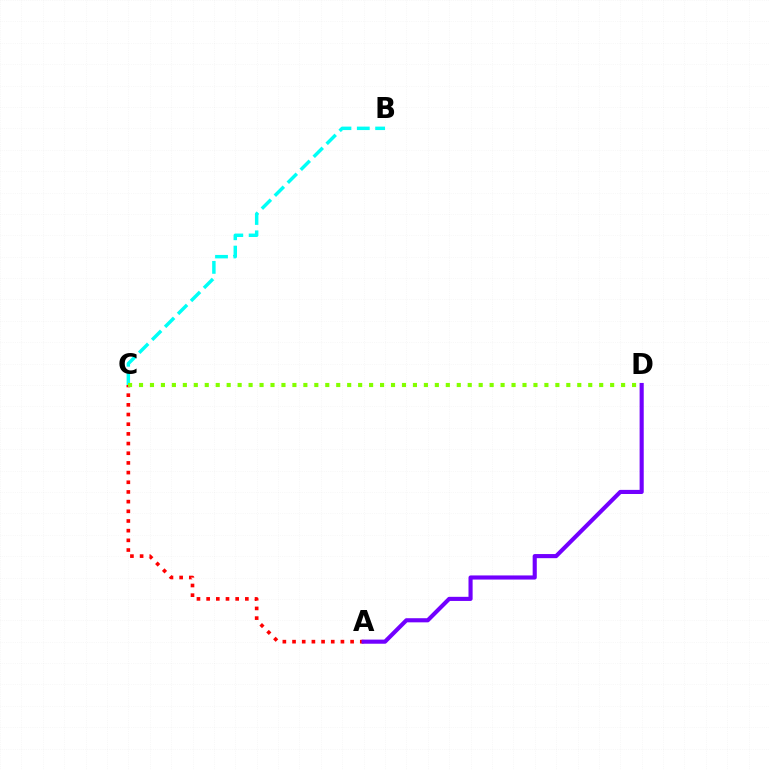{('B', 'C'): [{'color': '#00fff6', 'line_style': 'dashed', 'thickness': 2.49}], ('A', 'C'): [{'color': '#ff0000', 'line_style': 'dotted', 'thickness': 2.63}], ('A', 'D'): [{'color': '#7200ff', 'line_style': 'solid', 'thickness': 2.97}], ('C', 'D'): [{'color': '#84ff00', 'line_style': 'dotted', 'thickness': 2.98}]}